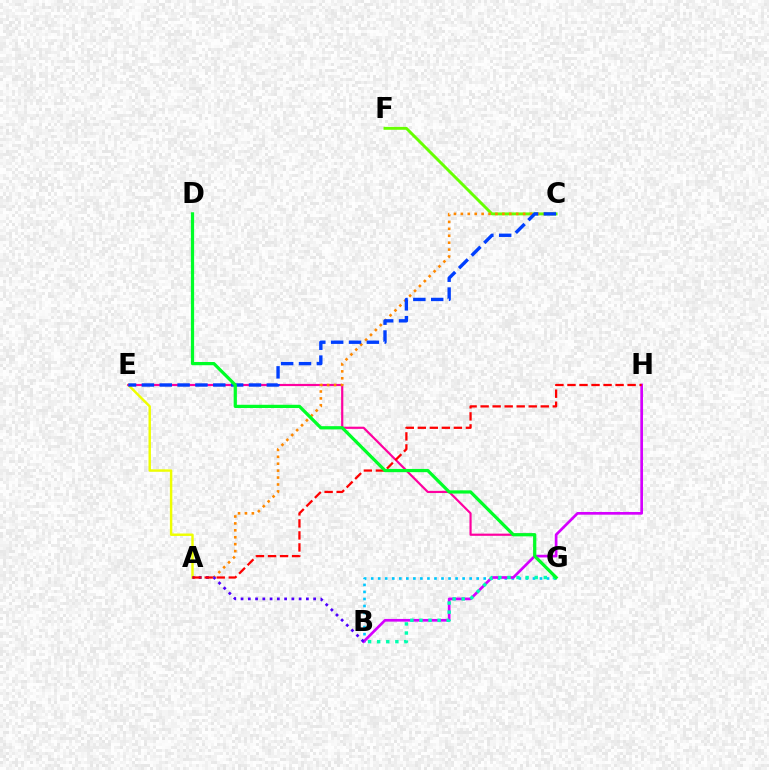{('B', 'G'): [{'color': '#00c7ff', 'line_style': 'dotted', 'thickness': 1.91}, {'color': '#00ffaf', 'line_style': 'dotted', 'thickness': 2.47}], ('C', 'F'): [{'color': '#66ff00', 'line_style': 'solid', 'thickness': 2.1}], ('B', 'H'): [{'color': '#d600ff', 'line_style': 'solid', 'thickness': 1.94}], ('A', 'E'): [{'color': '#eeff00', 'line_style': 'solid', 'thickness': 1.75}], ('E', 'G'): [{'color': '#ff00a0', 'line_style': 'solid', 'thickness': 1.57}], ('A', 'C'): [{'color': '#ff8800', 'line_style': 'dotted', 'thickness': 1.88}], ('A', 'B'): [{'color': '#4f00ff', 'line_style': 'dotted', 'thickness': 1.97}], ('A', 'H'): [{'color': '#ff0000', 'line_style': 'dashed', 'thickness': 1.63}], ('C', 'E'): [{'color': '#003fff', 'line_style': 'dashed', 'thickness': 2.42}], ('D', 'G'): [{'color': '#00ff27', 'line_style': 'solid', 'thickness': 2.32}]}